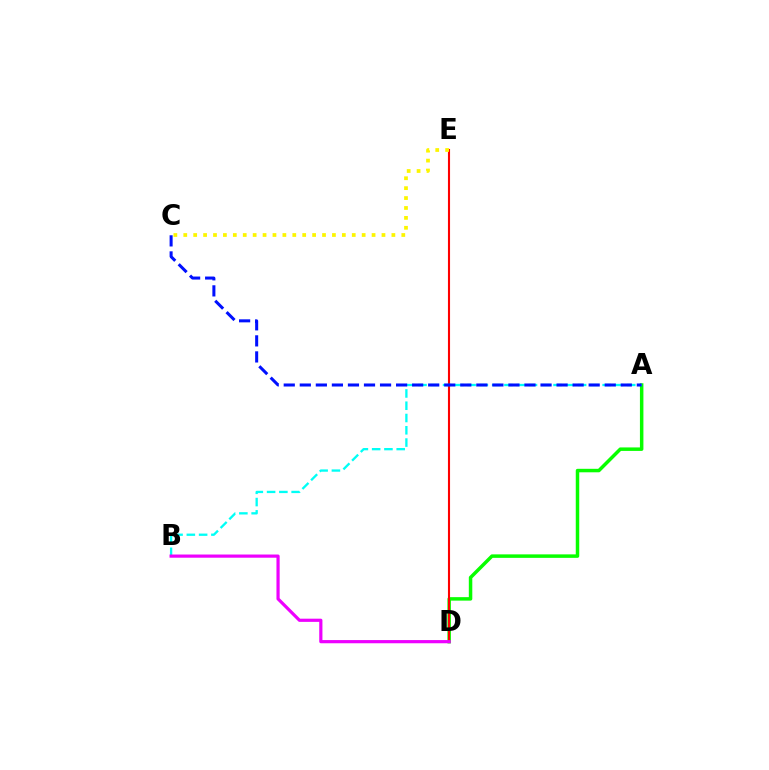{('A', 'D'): [{'color': '#08ff00', 'line_style': 'solid', 'thickness': 2.51}], ('D', 'E'): [{'color': '#ff0000', 'line_style': 'solid', 'thickness': 1.52}], ('A', 'B'): [{'color': '#00fff6', 'line_style': 'dashed', 'thickness': 1.67}], ('C', 'E'): [{'color': '#fcf500', 'line_style': 'dotted', 'thickness': 2.69}], ('B', 'D'): [{'color': '#ee00ff', 'line_style': 'solid', 'thickness': 2.3}], ('A', 'C'): [{'color': '#0010ff', 'line_style': 'dashed', 'thickness': 2.18}]}